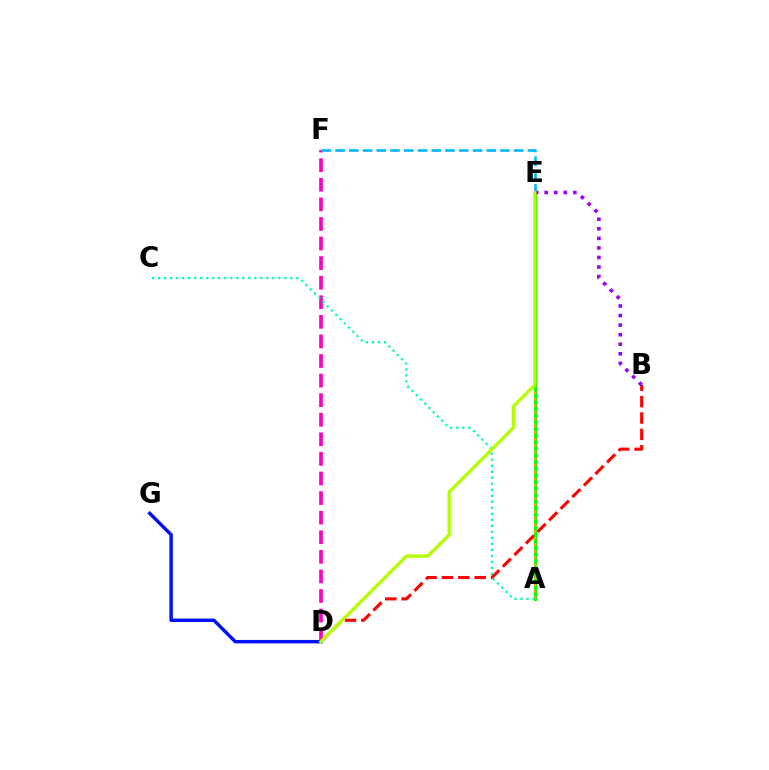{('B', 'D'): [{'color': '#ff0000', 'line_style': 'dashed', 'thickness': 2.23}], ('D', 'F'): [{'color': '#ff00bd', 'line_style': 'dashed', 'thickness': 2.66}], ('D', 'G'): [{'color': '#0010ff', 'line_style': 'solid', 'thickness': 2.47}], ('E', 'F'): [{'color': '#00b5ff', 'line_style': 'dashed', 'thickness': 1.87}], ('A', 'E'): [{'color': '#08ff00', 'line_style': 'solid', 'thickness': 2.21}, {'color': '#ffa500', 'line_style': 'dotted', 'thickness': 1.8}], ('B', 'E'): [{'color': '#9b00ff', 'line_style': 'dotted', 'thickness': 2.6}], ('A', 'C'): [{'color': '#00ff9d', 'line_style': 'dotted', 'thickness': 1.63}], ('D', 'E'): [{'color': '#b3ff00', 'line_style': 'solid', 'thickness': 2.39}]}